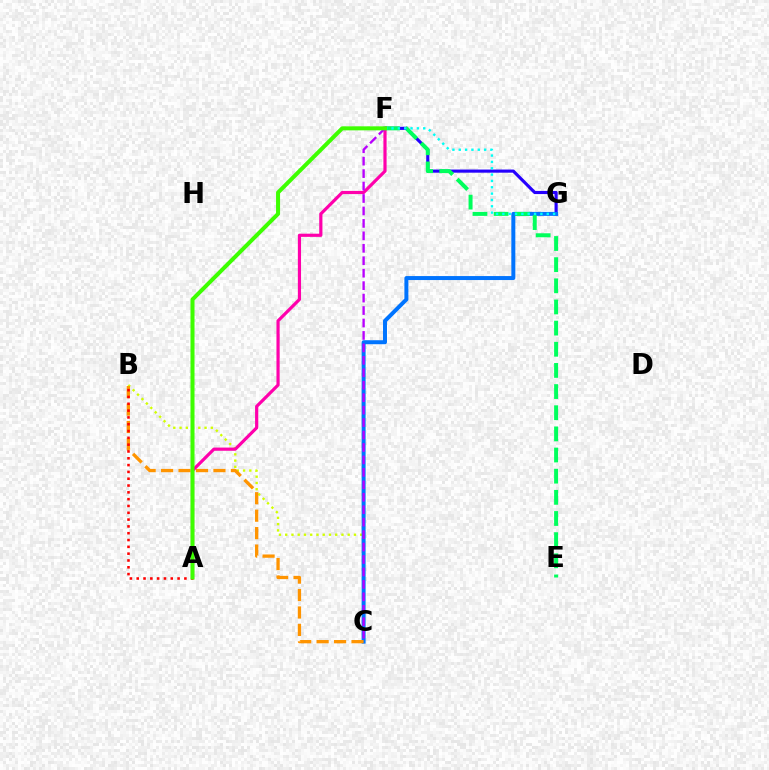{('B', 'C'): [{'color': '#d1ff00', 'line_style': 'dotted', 'thickness': 1.7}, {'color': '#ff9400', 'line_style': 'dashed', 'thickness': 2.37}], ('F', 'G'): [{'color': '#2500ff', 'line_style': 'solid', 'thickness': 2.26}, {'color': '#00fff6', 'line_style': 'dotted', 'thickness': 1.72}], ('C', 'G'): [{'color': '#0074ff', 'line_style': 'solid', 'thickness': 2.87}], ('E', 'F'): [{'color': '#00ff5c', 'line_style': 'dashed', 'thickness': 2.87}], ('A', 'F'): [{'color': '#ff00ac', 'line_style': 'solid', 'thickness': 2.29}, {'color': '#3dff00', 'line_style': 'solid', 'thickness': 2.89}], ('A', 'B'): [{'color': '#ff0000', 'line_style': 'dotted', 'thickness': 1.85}], ('C', 'F'): [{'color': '#b900ff', 'line_style': 'dashed', 'thickness': 1.69}]}